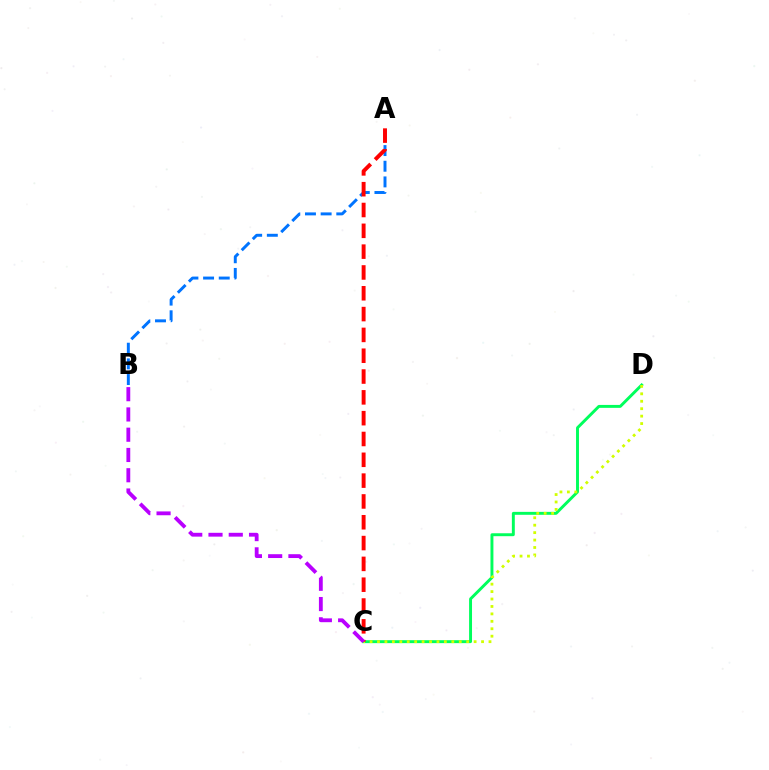{('A', 'B'): [{'color': '#0074ff', 'line_style': 'dashed', 'thickness': 2.13}], ('C', 'D'): [{'color': '#00ff5c', 'line_style': 'solid', 'thickness': 2.11}, {'color': '#d1ff00', 'line_style': 'dotted', 'thickness': 2.02}], ('A', 'C'): [{'color': '#ff0000', 'line_style': 'dashed', 'thickness': 2.83}], ('B', 'C'): [{'color': '#b900ff', 'line_style': 'dashed', 'thickness': 2.75}]}